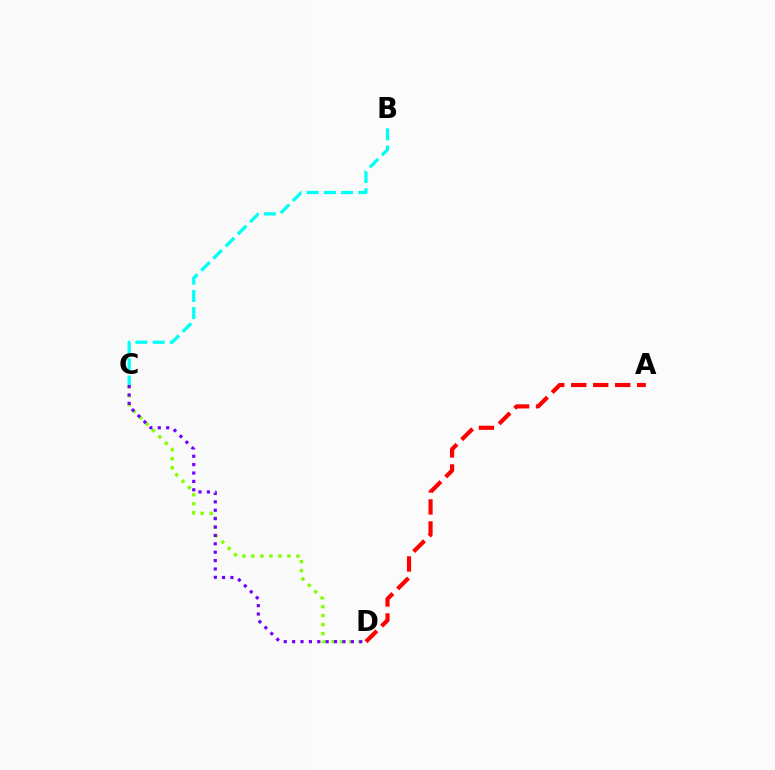{('C', 'D'): [{'color': '#84ff00', 'line_style': 'dotted', 'thickness': 2.44}, {'color': '#7200ff', 'line_style': 'dotted', 'thickness': 2.28}], ('B', 'C'): [{'color': '#00fff6', 'line_style': 'dashed', 'thickness': 2.34}], ('A', 'D'): [{'color': '#ff0000', 'line_style': 'dashed', 'thickness': 2.99}]}